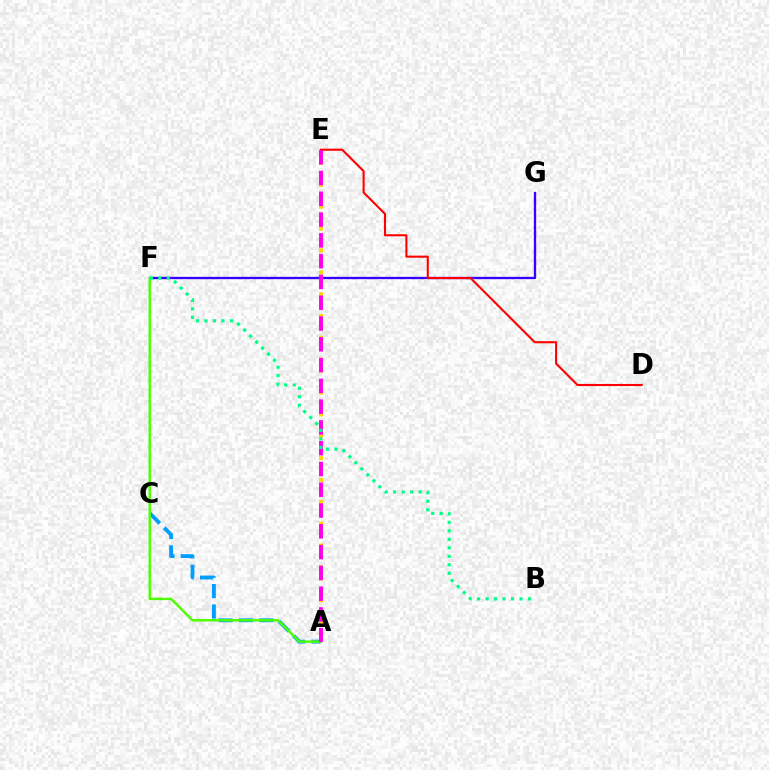{('A', 'C'): [{'color': '#009eff', 'line_style': 'dashed', 'thickness': 2.77}], ('F', 'G'): [{'color': '#3700ff', 'line_style': 'solid', 'thickness': 1.67}], ('A', 'E'): [{'color': '#ffd500', 'line_style': 'dotted', 'thickness': 2.97}, {'color': '#ff00ed', 'line_style': 'dashed', 'thickness': 2.82}], ('D', 'E'): [{'color': '#ff0000', 'line_style': 'solid', 'thickness': 1.5}], ('A', 'F'): [{'color': '#4fff00', 'line_style': 'solid', 'thickness': 1.77}], ('B', 'F'): [{'color': '#00ff86', 'line_style': 'dotted', 'thickness': 2.31}]}